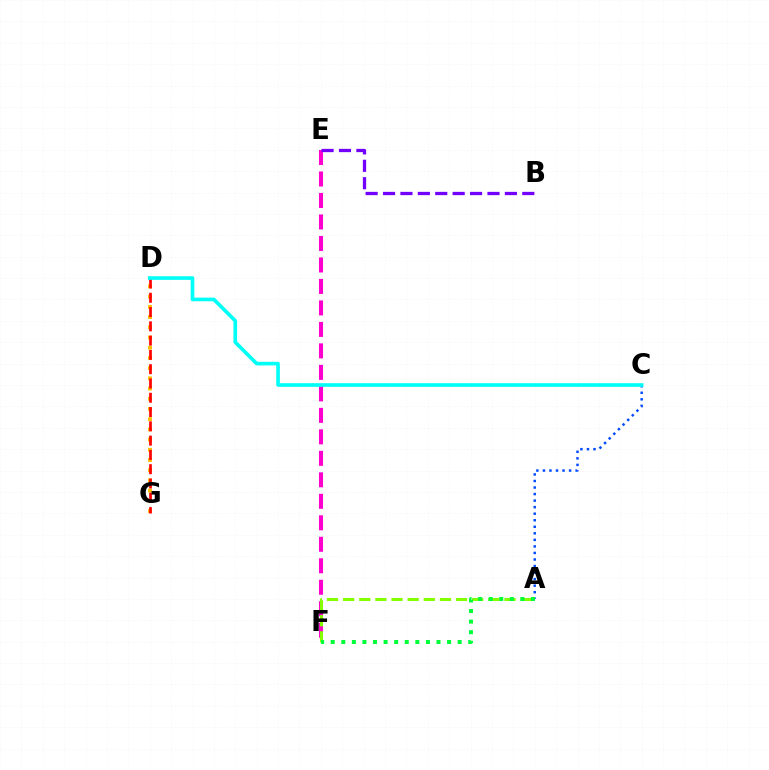{('D', 'G'): [{'color': '#ffbd00', 'line_style': 'dotted', 'thickness': 2.77}, {'color': '#ff0000', 'line_style': 'dashed', 'thickness': 1.94}], ('E', 'F'): [{'color': '#ff00cf', 'line_style': 'dashed', 'thickness': 2.92}], ('A', 'F'): [{'color': '#84ff00', 'line_style': 'dashed', 'thickness': 2.19}, {'color': '#00ff39', 'line_style': 'dotted', 'thickness': 2.87}], ('B', 'E'): [{'color': '#7200ff', 'line_style': 'dashed', 'thickness': 2.36}], ('A', 'C'): [{'color': '#004bff', 'line_style': 'dotted', 'thickness': 1.78}], ('C', 'D'): [{'color': '#00fff6', 'line_style': 'solid', 'thickness': 2.62}]}